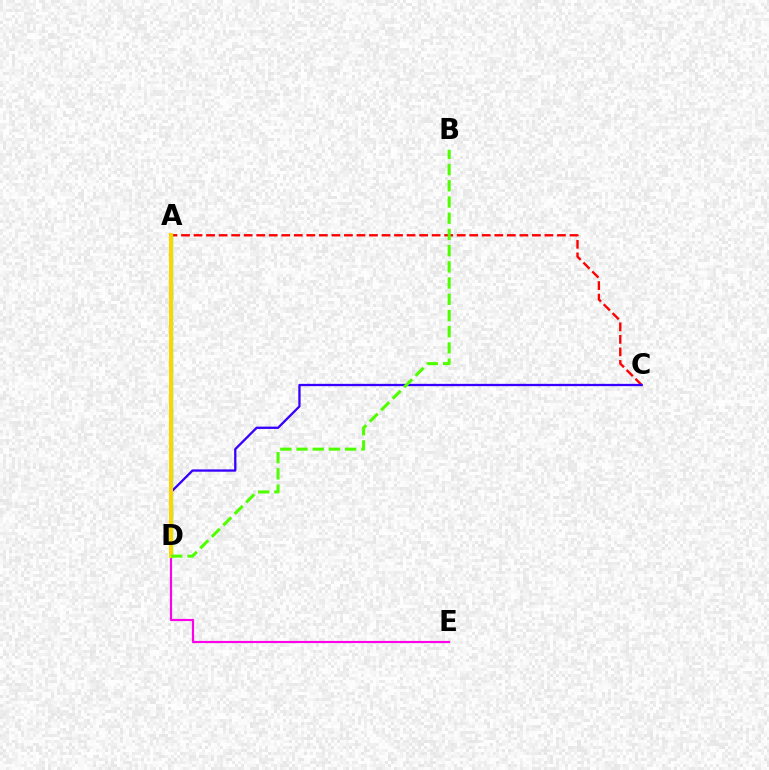{('A', 'C'): [{'color': '#ff0000', 'line_style': 'dashed', 'thickness': 1.7}], ('D', 'E'): [{'color': '#ff00ed', 'line_style': 'solid', 'thickness': 1.56}], ('A', 'D'): [{'color': '#00ff86', 'line_style': 'solid', 'thickness': 2.46}, {'color': '#009eff', 'line_style': 'dotted', 'thickness': 2.11}, {'color': '#ffd500', 'line_style': 'solid', 'thickness': 2.86}], ('C', 'D'): [{'color': '#3700ff', 'line_style': 'solid', 'thickness': 1.66}], ('B', 'D'): [{'color': '#4fff00', 'line_style': 'dashed', 'thickness': 2.2}]}